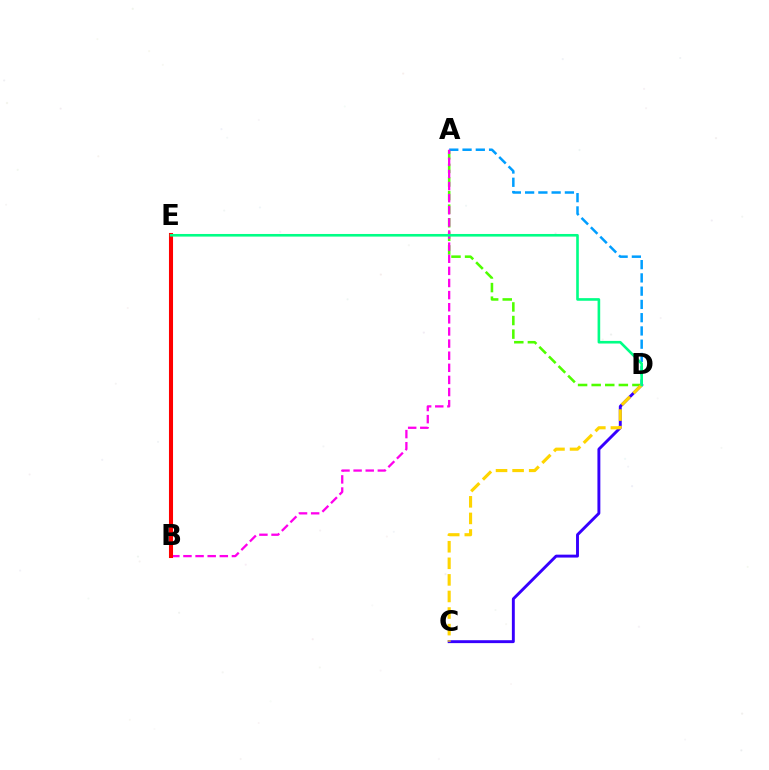{('A', 'D'): [{'color': '#4fff00', 'line_style': 'dashed', 'thickness': 1.85}, {'color': '#009eff', 'line_style': 'dashed', 'thickness': 1.8}], ('C', 'D'): [{'color': '#3700ff', 'line_style': 'solid', 'thickness': 2.1}, {'color': '#ffd500', 'line_style': 'dashed', 'thickness': 2.25}], ('A', 'B'): [{'color': '#ff00ed', 'line_style': 'dashed', 'thickness': 1.65}], ('B', 'E'): [{'color': '#ff0000', 'line_style': 'solid', 'thickness': 2.93}], ('D', 'E'): [{'color': '#00ff86', 'line_style': 'solid', 'thickness': 1.89}]}